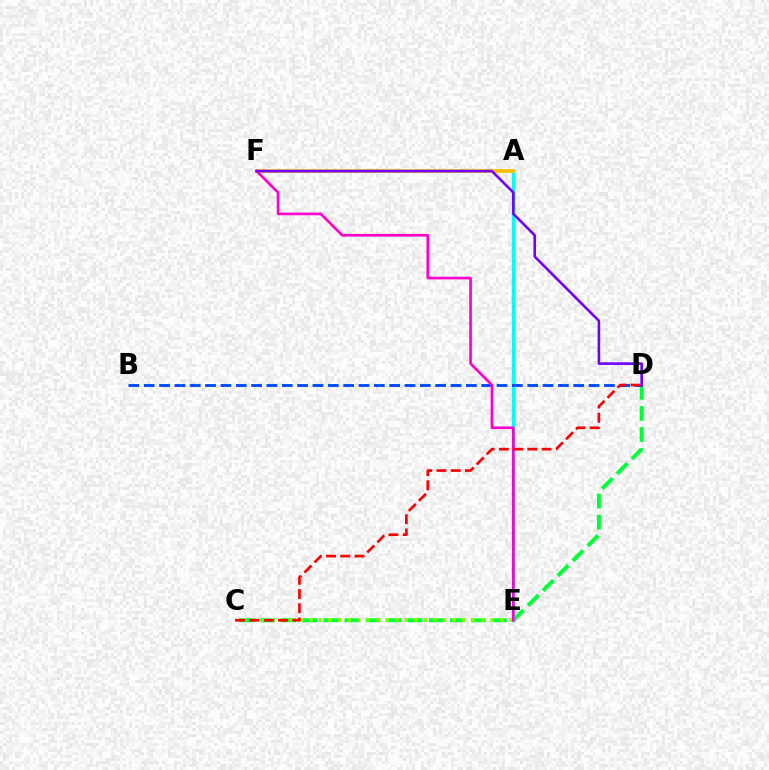{('C', 'D'): [{'color': '#00ff39', 'line_style': 'dashed', 'thickness': 2.86}, {'color': '#ff0000', 'line_style': 'dashed', 'thickness': 1.93}], ('C', 'E'): [{'color': '#84ff00', 'line_style': 'dotted', 'thickness': 2.59}], ('A', 'E'): [{'color': '#00fff6', 'line_style': 'solid', 'thickness': 2.49}], ('B', 'D'): [{'color': '#004bff', 'line_style': 'dashed', 'thickness': 2.08}], ('A', 'F'): [{'color': '#ffbd00', 'line_style': 'solid', 'thickness': 2.67}], ('E', 'F'): [{'color': '#ff00cf', 'line_style': 'solid', 'thickness': 1.92}], ('D', 'F'): [{'color': '#7200ff', 'line_style': 'solid', 'thickness': 1.88}]}